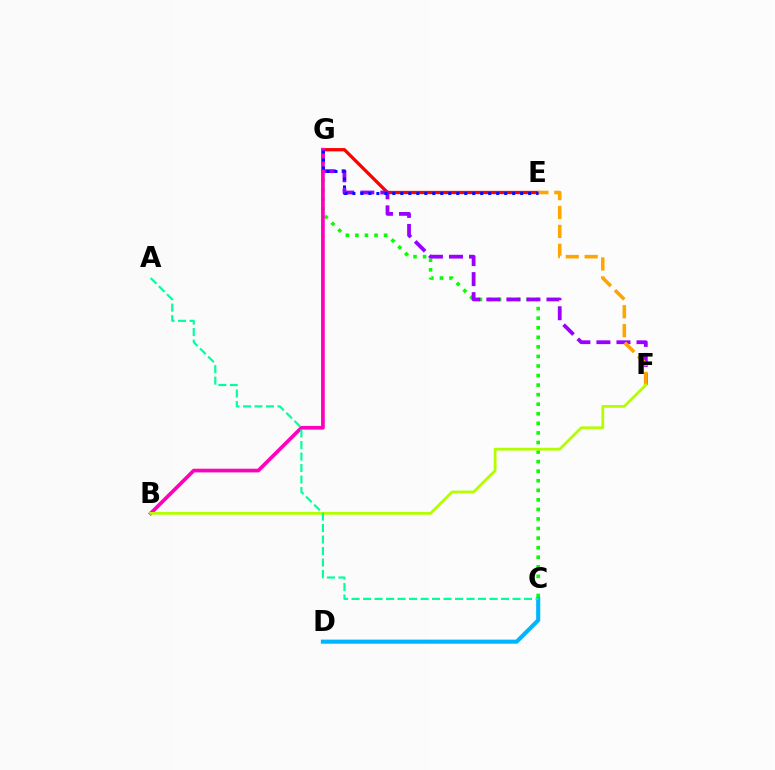{('C', 'G'): [{'color': '#08ff00', 'line_style': 'dotted', 'thickness': 2.6}], ('E', 'G'): [{'color': '#ff0000', 'line_style': 'solid', 'thickness': 2.37}, {'color': '#0010ff', 'line_style': 'dotted', 'thickness': 2.17}], ('F', 'G'): [{'color': '#9b00ff', 'line_style': 'dashed', 'thickness': 2.72}], ('B', 'G'): [{'color': '#ff00bd', 'line_style': 'solid', 'thickness': 2.66}], ('E', 'F'): [{'color': '#ffa500', 'line_style': 'dashed', 'thickness': 2.57}], ('C', 'D'): [{'color': '#00b5ff', 'line_style': 'solid', 'thickness': 2.95}], ('B', 'F'): [{'color': '#b3ff00', 'line_style': 'solid', 'thickness': 2.0}], ('A', 'C'): [{'color': '#00ff9d', 'line_style': 'dashed', 'thickness': 1.56}]}